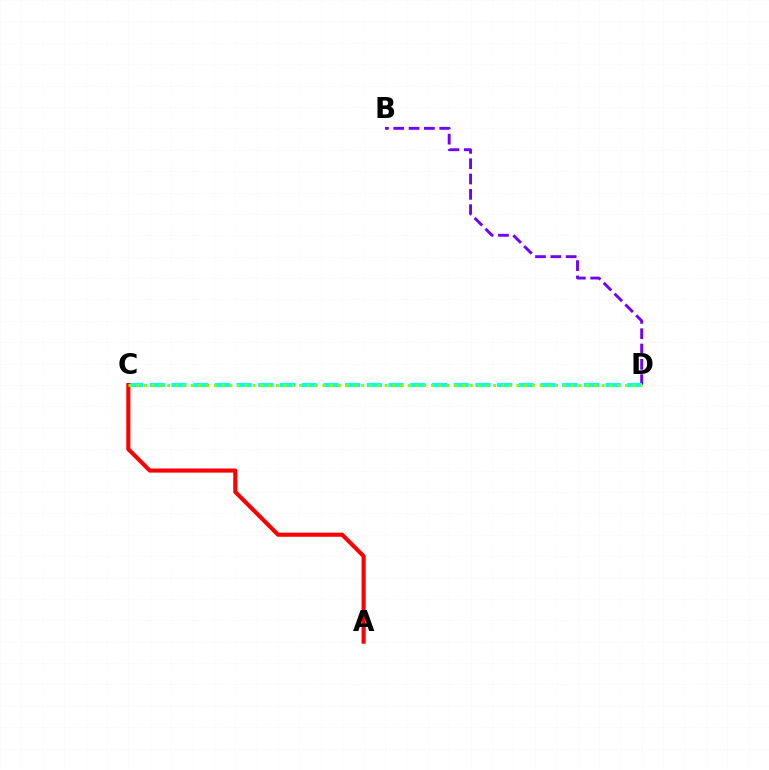{('B', 'D'): [{'color': '#7200ff', 'line_style': 'dashed', 'thickness': 2.08}], ('C', 'D'): [{'color': '#00fff6', 'line_style': 'dashed', 'thickness': 2.95}, {'color': '#84ff00', 'line_style': 'dotted', 'thickness': 2.11}], ('A', 'C'): [{'color': '#ff0000', 'line_style': 'solid', 'thickness': 2.95}]}